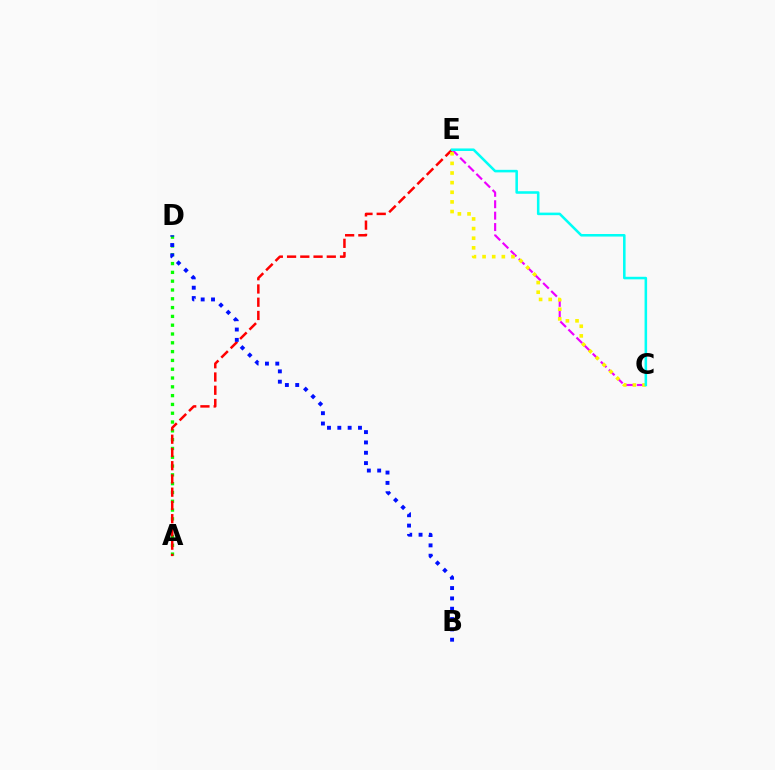{('A', 'D'): [{'color': '#08ff00', 'line_style': 'dotted', 'thickness': 2.39}], ('C', 'E'): [{'color': '#ee00ff', 'line_style': 'dashed', 'thickness': 1.55}, {'color': '#fcf500', 'line_style': 'dotted', 'thickness': 2.62}, {'color': '#00fff6', 'line_style': 'solid', 'thickness': 1.84}], ('A', 'E'): [{'color': '#ff0000', 'line_style': 'dashed', 'thickness': 1.8}], ('B', 'D'): [{'color': '#0010ff', 'line_style': 'dotted', 'thickness': 2.81}]}